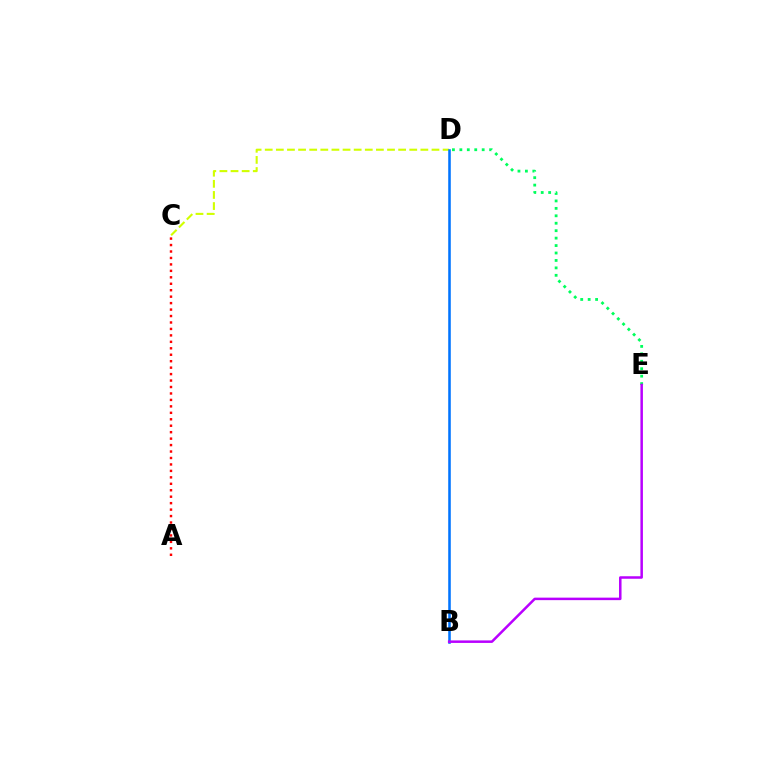{('D', 'E'): [{'color': '#00ff5c', 'line_style': 'dotted', 'thickness': 2.02}], ('C', 'D'): [{'color': '#d1ff00', 'line_style': 'dashed', 'thickness': 1.51}], ('B', 'D'): [{'color': '#0074ff', 'line_style': 'solid', 'thickness': 1.85}], ('A', 'C'): [{'color': '#ff0000', 'line_style': 'dotted', 'thickness': 1.75}], ('B', 'E'): [{'color': '#b900ff', 'line_style': 'solid', 'thickness': 1.81}]}